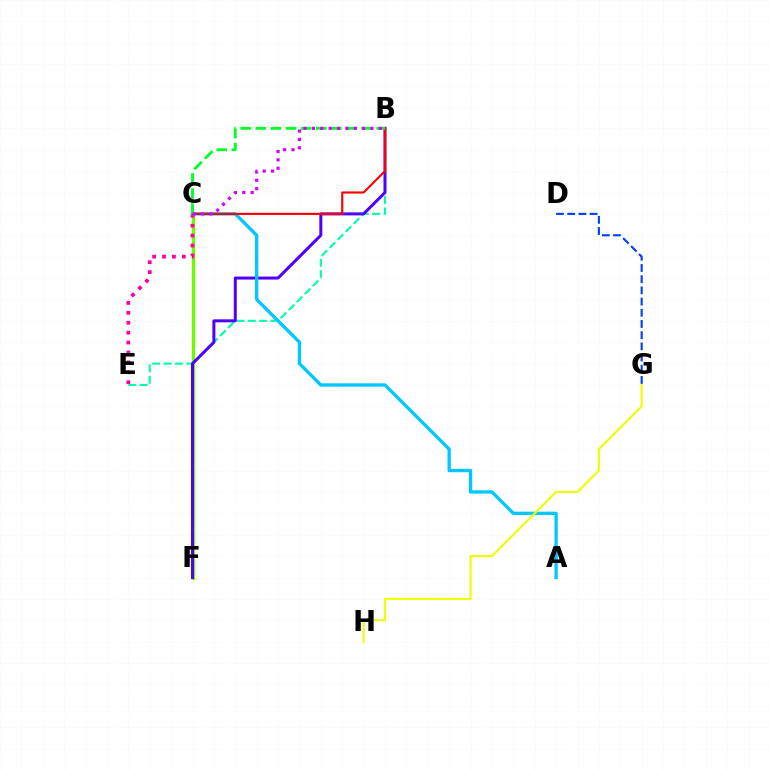{('C', 'F'): [{'color': '#ff8800', 'line_style': 'solid', 'thickness': 2.34}, {'color': '#66ff00', 'line_style': 'solid', 'thickness': 2.21}], ('B', 'E'): [{'color': '#00ffaf', 'line_style': 'dashed', 'thickness': 1.54}], ('D', 'G'): [{'color': '#003fff', 'line_style': 'dashed', 'thickness': 1.52}], ('C', 'E'): [{'color': '#ff00a0', 'line_style': 'dotted', 'thickness': 2.69}], ('B', 'F'): [{'color': '#4f00ff', 'line_style': 'solid', 'thickness': 2.16}], ('A', 'C'): [{'color': '#00c7ff', 'line_style': 'solid', 'thickness': 2.39}], ('B', 'C'): [{'color': '#ff0000', 'line_style': 'solid', 'thickness': 1.54}, {'color': '#00ff27', 'line_style': 'dashed', 'thickness': 2.05}, {'color': '#d600ff', 'line_style': 'dotted', 'thickness': 2.27}], ('G', 'H'): [{'color': '#eeff00', 'line_style': 'solid', 'thickness': 1.54}]}